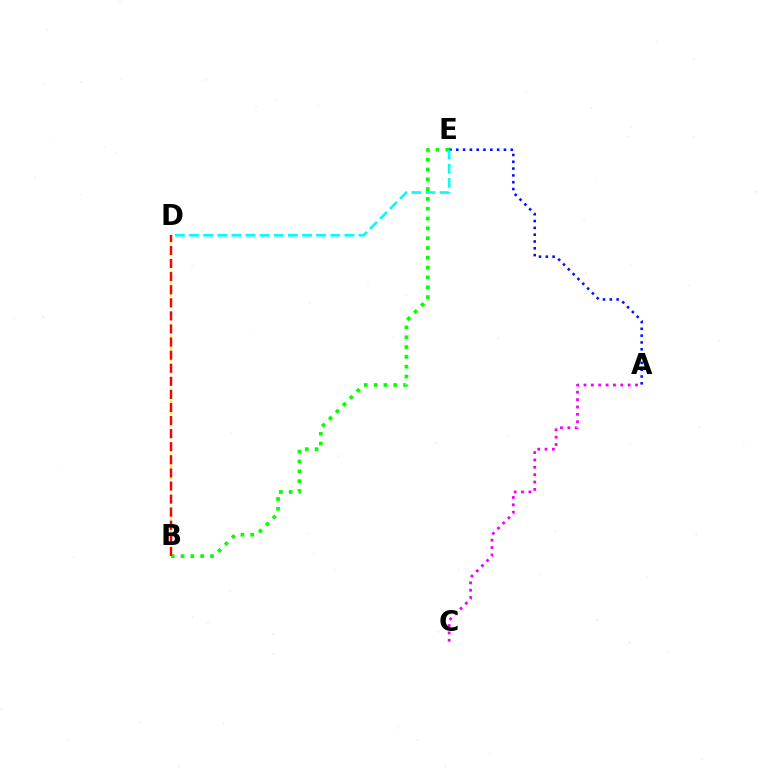{('B', 'E'): [{'color': '#08ff00', 'line_style': 'dotted', 'thickness': 2.67}], ('A', 'E'): [{'color': '#0010ff', 'line_style': 'dotted', 'thickness': 1.85}], ('A', 'C'): [{'color': '#ee00ff', 'line_style': 'dotted', 'thickness': 2.0}], ('D', 'E'): [{'color': '#00fff6', 'line_style': 'dashed', 'thickness': 1.92}], ('B', 'D'): [{'color': '#fcf500', 'line_style': 'dotted', 'thickness': 1.61}, {'color': '#ff0000', 'line_style': 'dashed', 'thickness': 1.78}]}